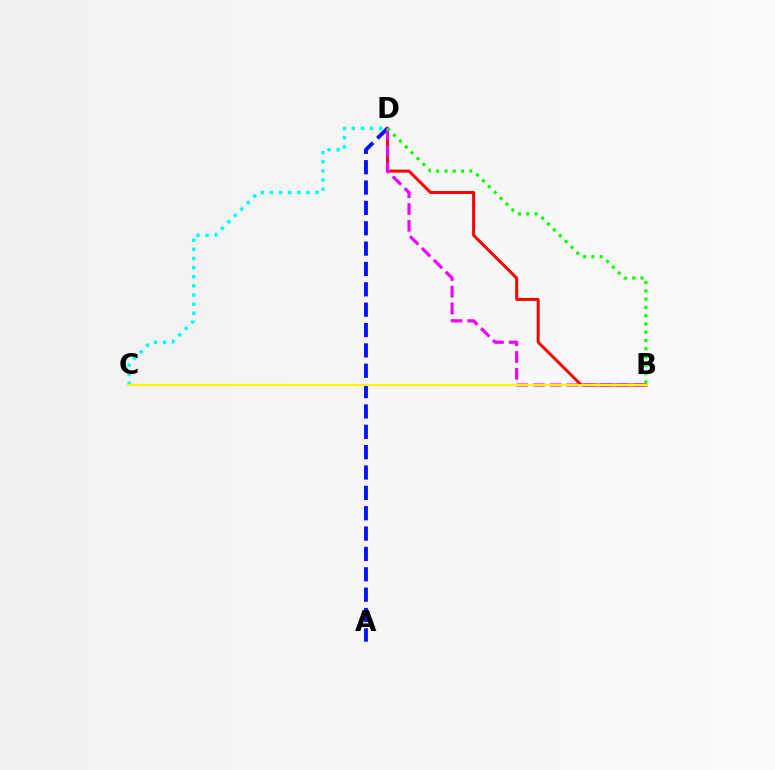{('B', 'D'): [{'color': '#ff0000', 'line_style': 'solid', 'thickness': 2.15}, {'color': '#ee00ff', 'line_style': 'dashed', 'thickness': 2.28}, {'color': '#08ff00', 'line_style': 'dotted', 'thickness': 2.25}], ('C', 'D'): [{'color': '#00fff6', 'line_style': 'dotted', 'thickness': 2.48}], ('A', 'D'): [{'color': '#0010ff', 'line_style': 'dashed', 'thickness': 2.77}], ('B', 'C'): [{'color': '#fcf500', 'line_style': 'solid', 'thickness': 1.56}]}